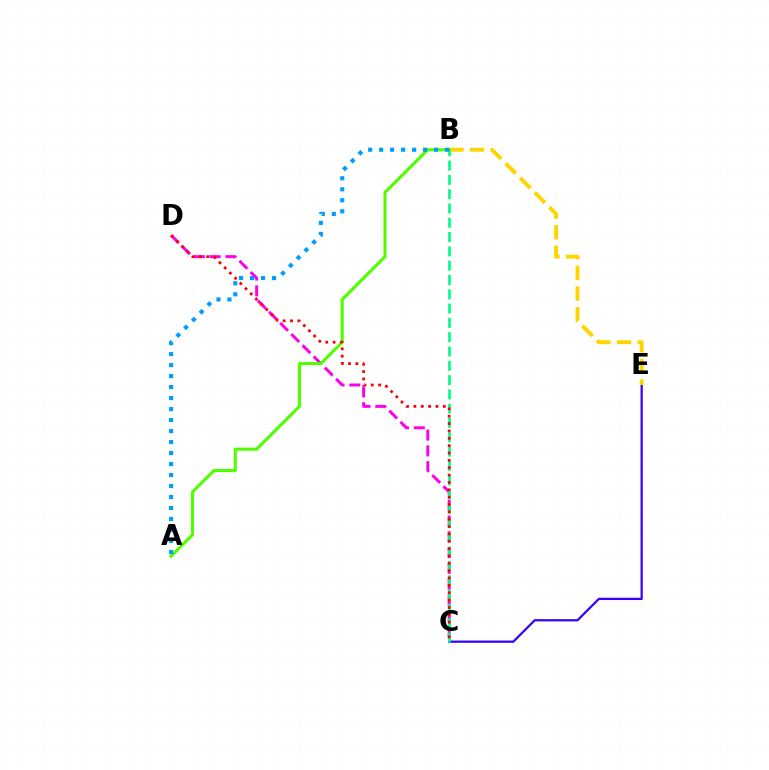{('C', 'E'): [{'color': '#3700ff', 'line_style': 'solid', 'thickness': 1.62}], ('B', 'E'): [{'color': '#ffd500', 'line_style': 'dashed', 'thickness': 2.81}], ('C', 'D'): [{'color': '#ff00ed', 'line_style': 'dashed', 'thickness': 2.15}, {'color': '#ff0000', 'line_style': 'dotted', 'thickness': 2.0}], ('B', 'C'): [{'color': '#00ff86', 'line_style': 'dashed', 'thickness': 1.94}], ('A', 'B'): [{'color': '#4fff00', 'line_style': 'solid', 'thickness': 2.21}, {'color': '#009eff', 'line_style': 'dotted', 'thickness': 2.99}]}